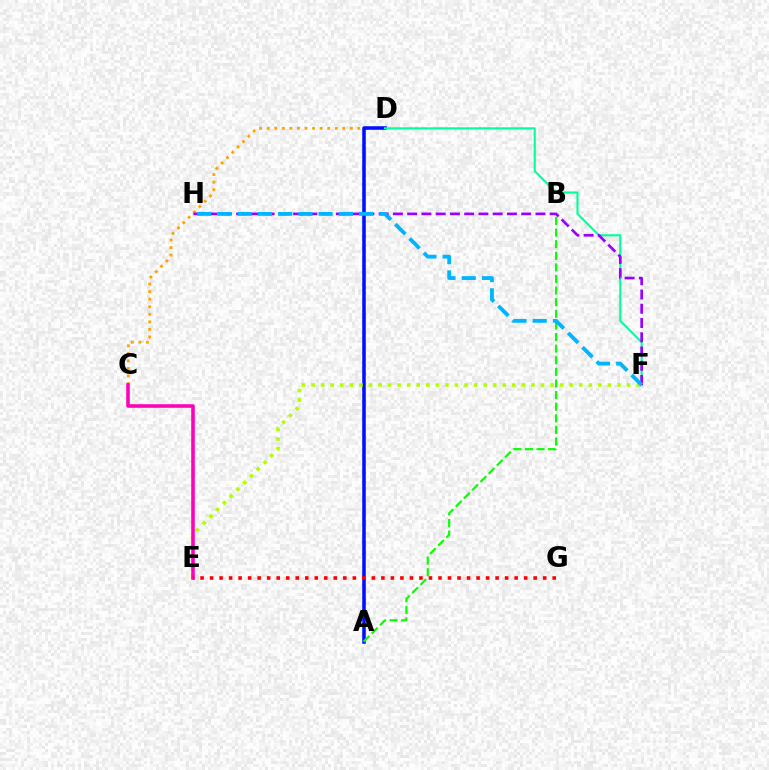{('C', 'D'): [{'color': '#ffa500', 'line_style': 'dotted', 'thickness': 2.05}], ('A', 'D'): [{'color': '#0010ff', 'line_style': 'solid', 'thickness': 2.55}], ('A', 'B'): [{'color': '#08ff00', 'line_style': 'dashed', 'thickness': 1.58}], ('E', 'F'): [{'color': '#b3ff00', 'line_style': 'dotted', 'thickness': 2.6}], ('C', 'E'): [{'color': '#ff00bd', 'line_style': 'solid', 'thickness': 2.57}], ('E', 'G'): [{'color': '#ff0000', 'line_style': 'dotted', 'thickness': 2.59}], ('D', 'F'): [{'color': '#00ff9d', 'line_style': 'solid', 'thickness': 1.53}], ('F', 'H'): [{'color': '#9b00ff', 'line_style': 'dashed', 'thickness': 1.94}, {'color': '#00b5ff', 'line_style': 'dashed', 'thickness': 2.75}]}